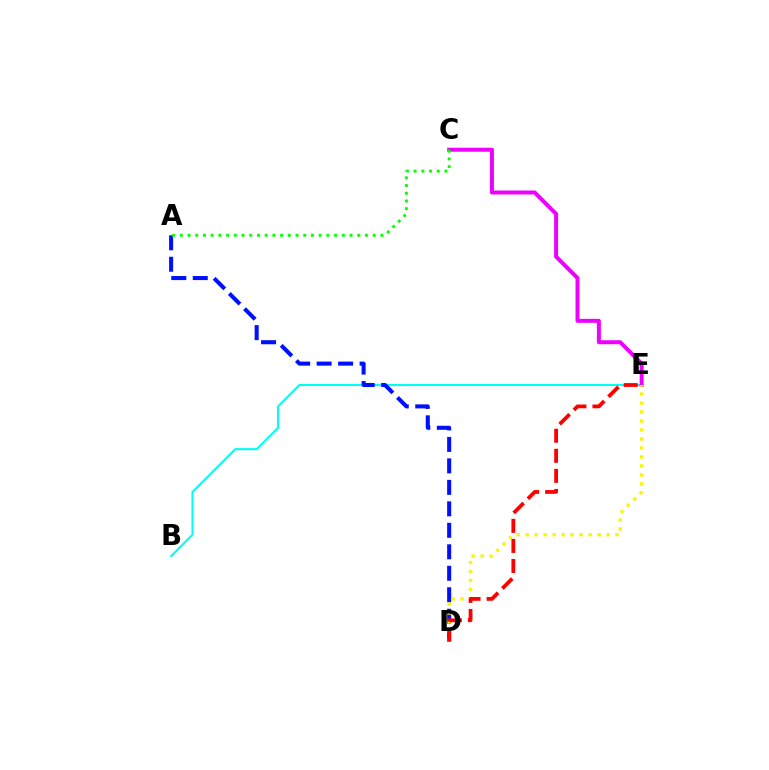{('B', 'E'): [{'color': '#00fff6', 'line_style': 'solid', 'thickness': 1.51}], ('A', 'D'): [{'color': '#0010ff', 'line_style': 'dashed', 'thickness': 2.92}], ('C', 'E'): [{'color': '#ee00ff', 'line_style': 'solid', 'thickness': 2.86}], ('D', 'E'): [{'color': '#fcf500', 'line_style': 'dotted', 'thickness': 2.44}, {'color': '#ff0000', 'line_style': 'dashed', 'thickness': 2.72}], ('A', 'C'): [{'color': '#08ff00', 'line_style': 'dotted', 'thickness': 2.1}]}